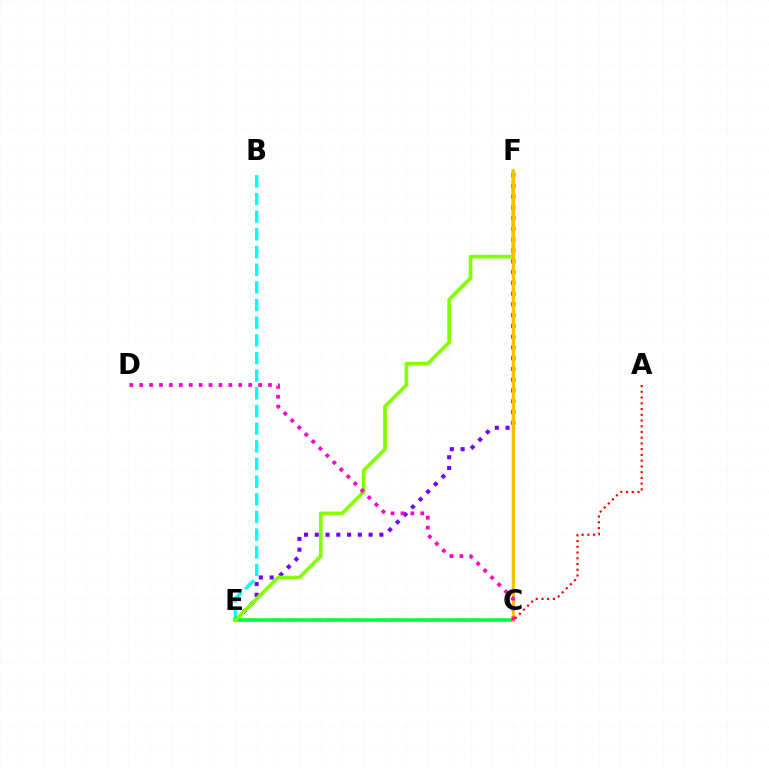{('C', 'F'): [{'color': '#004bff', 'line_style': 'solid', 'thickness': 1.58}, {'color': '#ffbd00', 'line_style': 'solid', 'thickness': 2.2}], ('B', 'E'): [{'color': '#00fff6', 'line_style': 'dashed', 'thickness': 2.4}], ('E', 'F'): [{'color': '#7200ff', 'line_style': 'dotted', 'thickness': 2.93}, {'color': '#84ff00', 'line_style': 'solid', 'thickness': 2.65}], ('A', 'E'): [{'color': '#ff0000', 'line_style': 'dotted', 'thickness': 1.56}], ('C', 'E'): [{'color': '#00ff39', 'line_style': 'solid', 'thickness': 2.6}], ('C', 'D'): [{'color': '#ff00cf', 'line_style': 'dotted', 'thickness': 2.69}]}